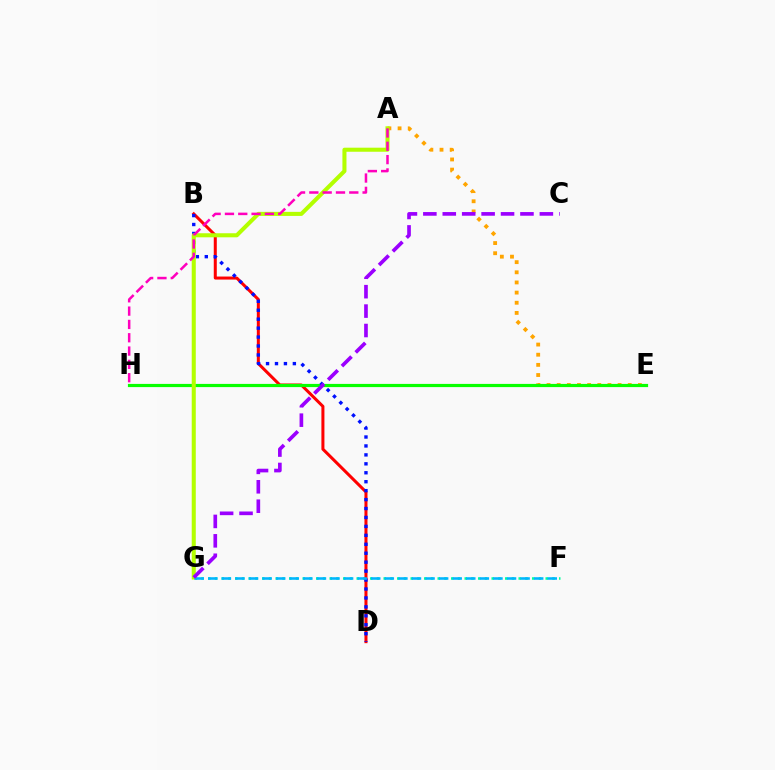{('F', 'G'): [{'color': '#00ff9d', 'line_style': 'dotted', 'thickness': 1.83}, {'color': '#00b5ff', 'line_style': 'dashed', 'thickness': 1.84}], ('B', 'D'): [{'color': '#ff0000', 'line_style': 'solid', 'thickness': 2.18}, {'color': '#0010ff', 'line_style': 'dotted', 'thickness': 2.43}], ('A', 'E'): [{'color': '#ffa500', 'line_style': 'dotted', 'thickness': 2.76}], ('E', 'H'): [{'color': '#08ff00', 'line_style': 'solid', 'thickness': 2.3}], ('A', 'G'): [{'color': '#b3ff00', 'line_style': 'solid', 'thickness': 2.92}], ('A', 'H'): [{'color': '#ff00bd', 'line_style': 'dashed', 'thickness': 1.81}], ('C', 'G'): [{'color': '#9b00ff', 'line_style': 'dashed', 'thickness': 2.64}]}